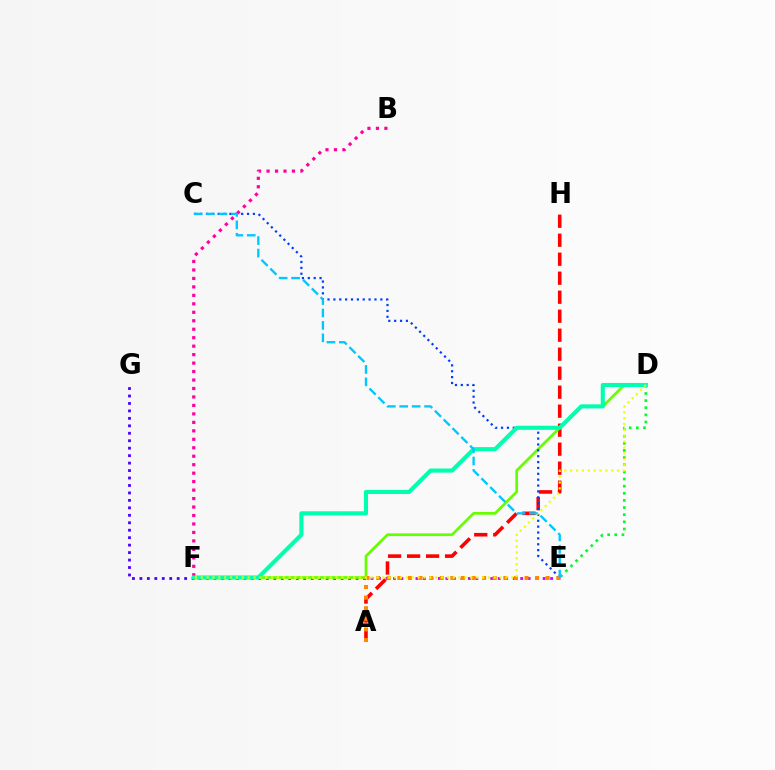{('B', 'F'): [{'color': '#ff00a0', 'line_style': 'dotted', 'thickness': 2.3}], ('E', 'F'): [{'color': '#d600ff', 'line_style': 'dotted', 'thickness': 2.03}], ('A', 'H'): [{'color': '#ff0000', 'line_style': 'dashed', 'thickness': 2.58}], ('D', 'F'): [{'color': '#66ff00', 'line_style': 'solid', 'thickness': 1.96}, {'color': '#00ffaf', 'line_style': 'solid', 'thickness': 2.96}, {'color': '#eeff00', 'line_style': 'dotted', 'thickness': 1.59}], ('C', 'E'): [{'color': '#003fff', 'line_style': 'dotted', 'thickness': 1.59}, {'color': '#00c7ff', 'line_style': 'dashed', 'thickness': 1.69}], ('F', 'G'): [{'color': '#4f00ff', 'line_style': 'dotted', 'thickness': 2.03}], ('A', 'E'): [{'color': '#ff8800', 'line_style': 'dotted', 'thickness': 2.88}], ('D', 'E'): [{'color': '#00ff27', 'line_style': 'dotted', 'thickness': 1.94}]}